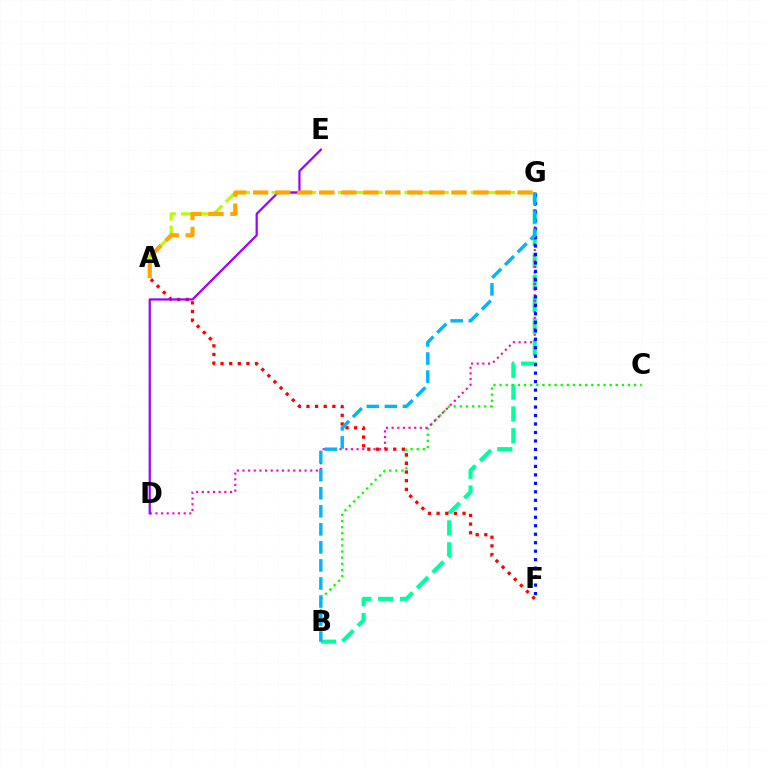{('B', 'G'): [{'color': '#00ff9d', 'line_style': 'dashed', 'thickness': 2.97}, {'color': '#00b5ff', 'line_style': 'dashed', 'thickness': 2.45}], ('B', 'C'): [{'color': '#08ff00', 'line_style': 'dotted', 'thickness': 1.66}], ('D', 'G'): [{'color': '#ff00bd', 'line_style': 'dotted', 'thickness': 1.53}], ('A', 'G'): [{'color': '#b3ff00', 'line_style': 'dashed', 'thickness': 2.25}, {'color': '#ffa500', 'line_style': 'dashed', 'thickness': 2.99}], ('A', 'F'): [{'color': '#ff0000', 'line_style': 'dotted', 'thickness': 2.35}], ('D', 'E'): [{'color': '#9b00ff', 'line_style': 'solid', 'thickness': 1.59}], ('F', 'G'): [{'color': '#0010ff', 'line_style': 'dotted', 'thickness': 2.3}]}